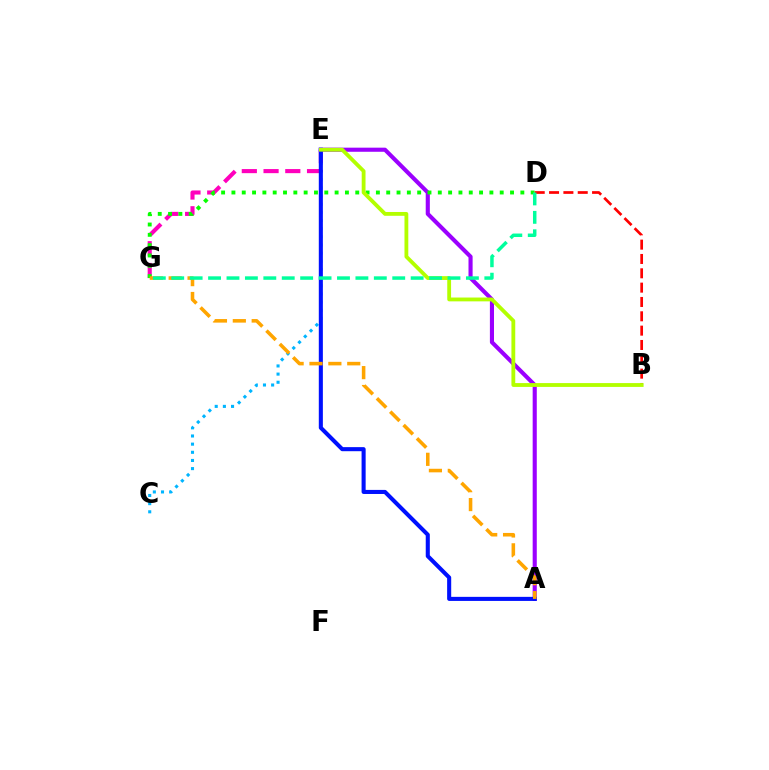{('E', 'G'): [{'color': '#ff00bd', 'line_style': 'dashed', 'thickness': 2.95}], ('C', 'E'): [{'color': '#00b5ff', 'line_style': 'dotted', 'thickness': 2.22}], ('A', 'E'): [{'color': '#9b00ff', 'line_style': 'solid', 'thickness': 2.96}, {'color': '#0010ff', 'line_style': 'solid', 'thickness': 2.93}], ('D', 'G'): [{'color': '#08ff00', 'line_style': 'dotted', 'thickness': 2.8}, {'color': '#00ff9d', 'line_style': 'dashed', 'thickness': 2.5}], ('B', 'D'): [{'color': '#ff0000', 'line_style': 'dashed', 'thickness': 1.95}], ('B', 'E'): [{'color': '#b3ff00', 'line_style': 'solid', 'thickness': 2.75}], ('A', 'G'): [{'color': '#ffa500', 'line_style': 'dashed', 'thickness': 2.56}]}